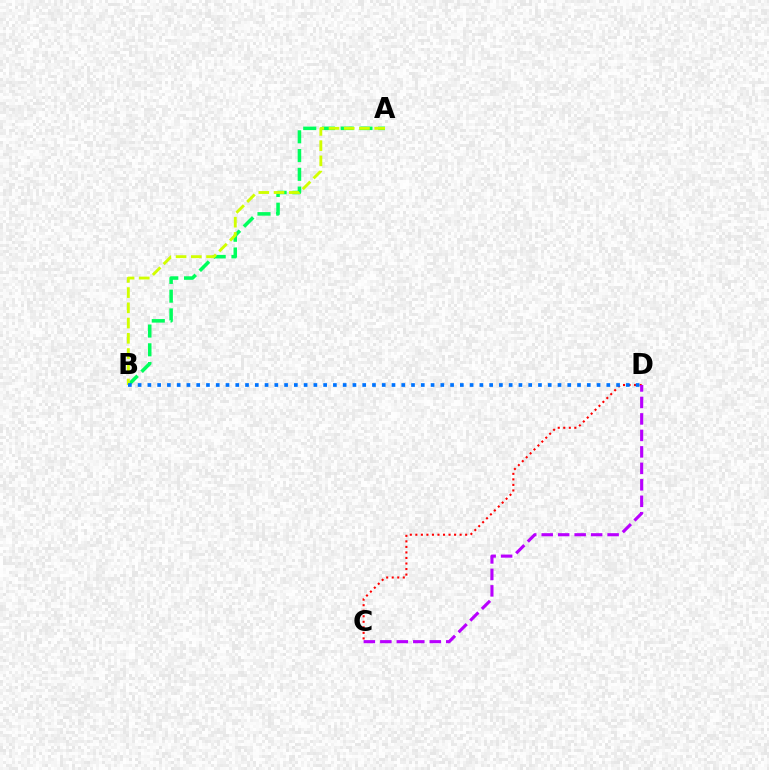{('C', 'D'): [{'color': '#ff0000', 'line_style': 'dotted', 'thickness': 1.5}, {'color': '#b900ff', 'line_style': 'dashed', 'thickness': 2.24}], ('A', 'B'): [{'color': '#00ff5c', 'line_style': 'dashed', 'thickness': 2.55}, {'color': '#d1ff00', 'line_style': 'dashed', 'thickness': 2.07}], ('B', 'D'): [{'color': '#0074ff', 'line_style': 'dotted', 'thickness': 2.65}]}